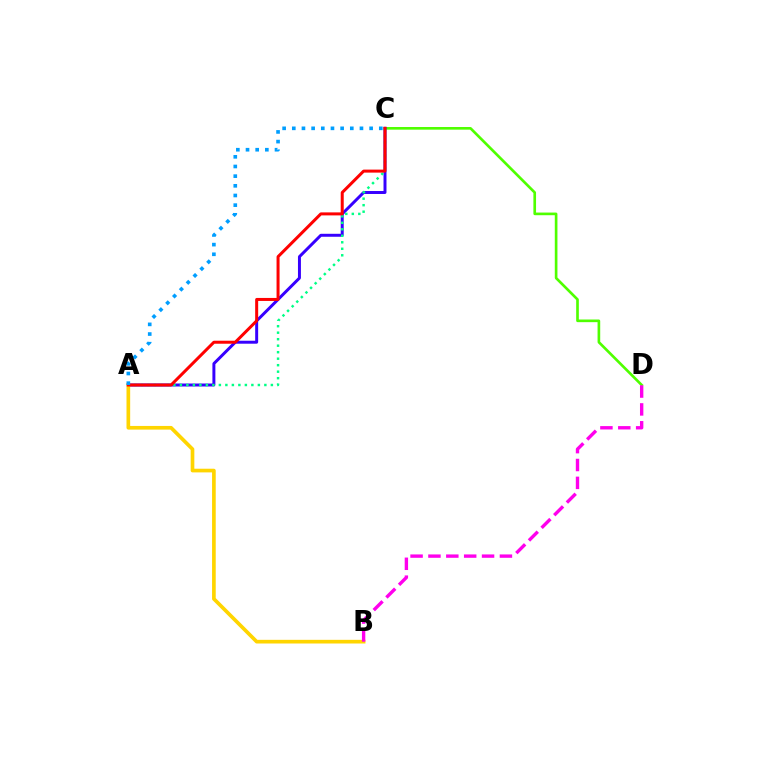{('C', 'D'): [{'color': '#4fff00', 'line_style': 'solid', 'thickness': 1.91}], ('A', 'C'): [{'color': '#3700ff', 'line_style': 'solid', 'thickness': 2.14}, {'color': '#00ff86', 'line_style': 'dotted', 'thickness': 1.77}, {'color': '#ff0000', 'line_style': 'solid', 'thickness': 2.16}, {'color': '#009eff', 'line_style': 'dotted', 'thickness': 2.63}], ('A', 'B'): [{'color': '#ffd500', 'line_style': 'solid', 'thickness': 2.64}], ('B', 'D'): [{'color': '#ff00ed', 'line_style': 'dashed', 'thickness': 2.43}]}